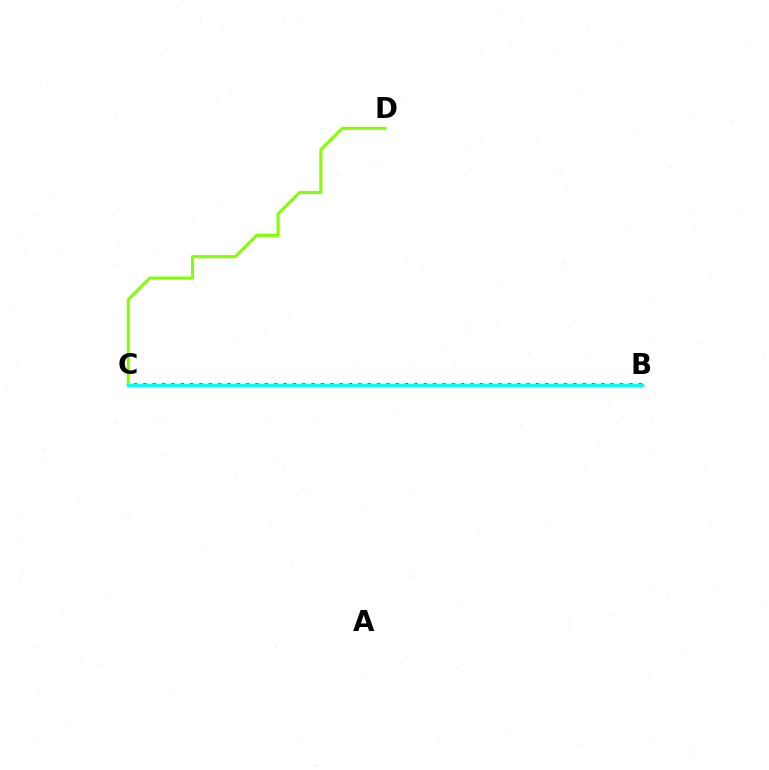{('C', 'D'): [{'color': '#84ff00', 'line_style': 'solid', 'thickness': 2.22}], ('B', 'C'): [{'color': '#ff0000', 'line_style': 'dotted', 'thickness': 2.13}, {'color': '#7200ff', 'line_style': 'dotted', 'thickness': 2.54}, {'color': '#00fff6', 'line_style': 'solid', 'thickness': 2.4}]}